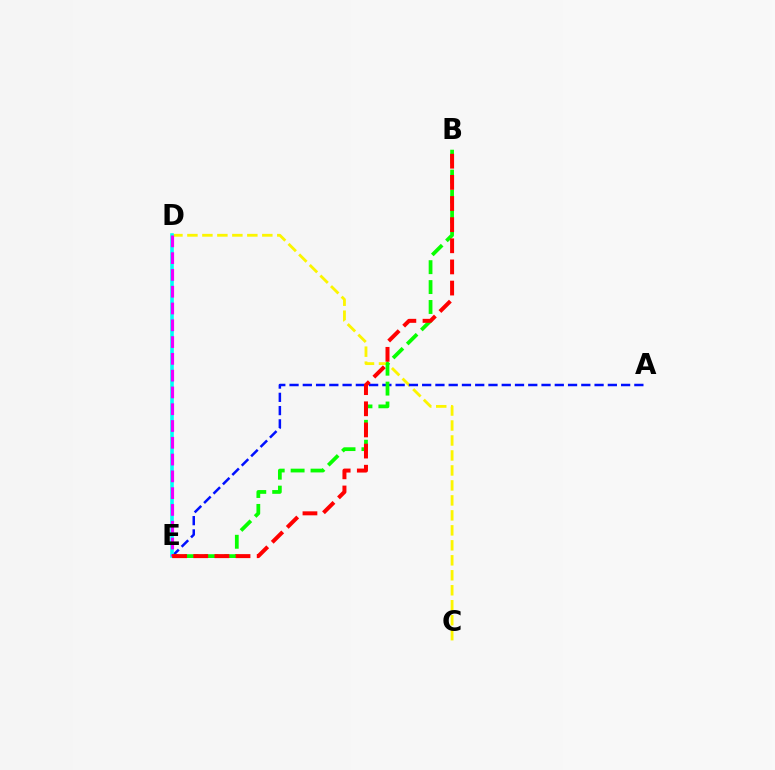{('C', 'D'): [{'color': '#fcf500', 'line_style': 'dashed', 'thickness': 2.03}], ('A', 'E'): [{'color': '#0010ff', 'line_style': 'dashed', 'thickness': 1.8}], ('D', 'E'): [{'color': '#00fff6', 'line_style': 'solid', 'thickness': 2.59}, {'color': '#ee00ff', 'line_style': 'dashed', 'thickness': 2.28}], ('B', 'E'): [{'color': '#08ff00', 'line_style': 'dashed', 'thickness': 2.7}, {'color': '#ff0000', 'line_style': 'dashed', 'thickness': 2.87}]}